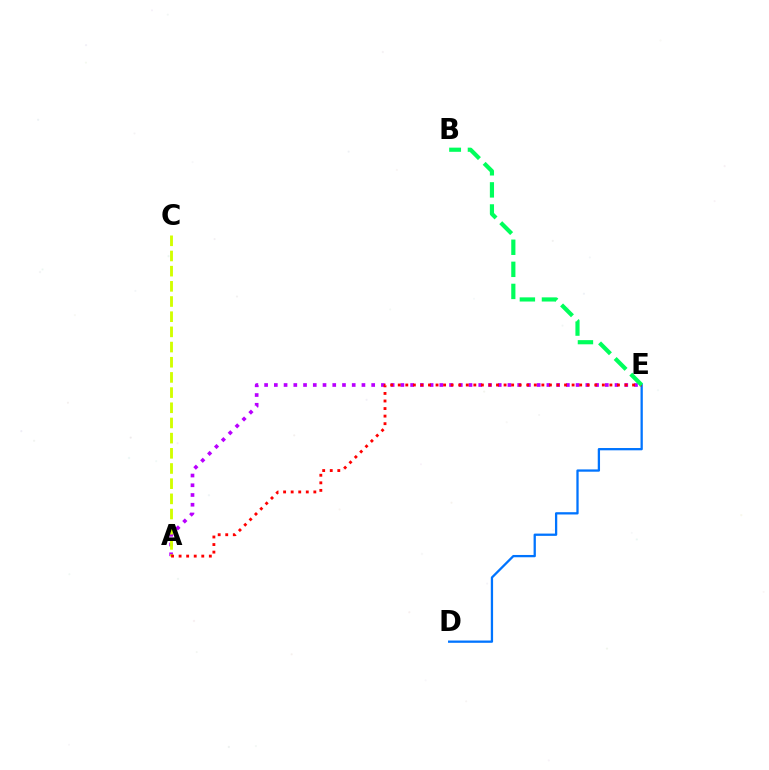{('A', 'E'): [{'color': '#b900ff', 'line_style': 'dotted', 'thickness': 2.64}, {'color': '#ff0000', 'line_style': 'dotted', 'thickness': 2.05}], ('A', 'C'): [{'color': '#d1ff00', 'line_style': 'dashed', 'thickness': 2.06}], ('D', 'E'): [{'color': '#0074ff', 'line_style': 'solid', 'thickness': 1.65}], ('B', 'E'): [{'color': '#00ff5c', 'line_style': 'dashed', 'thickness': 3.0}]}